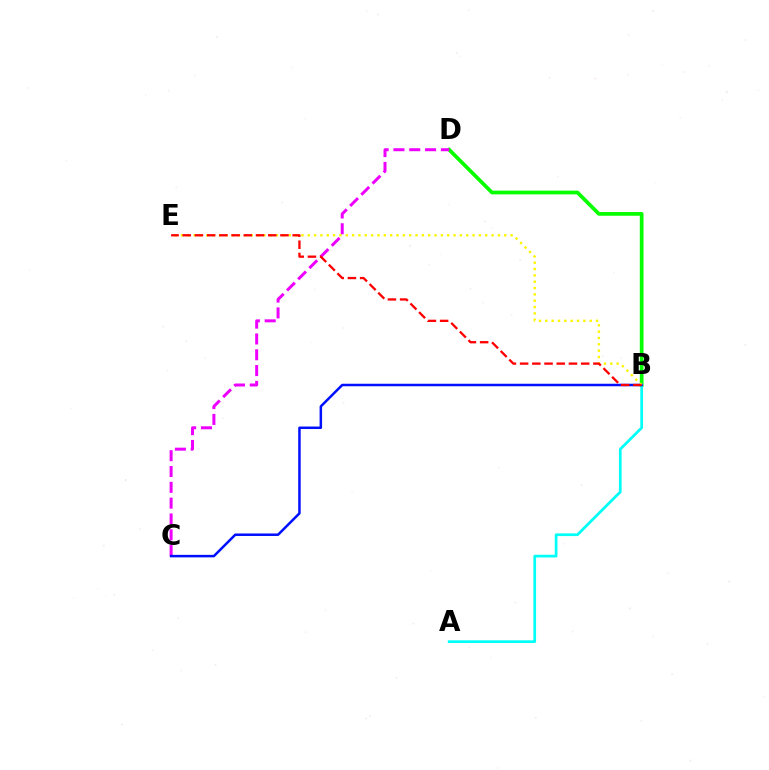{('B', 'D'): [{'color': '#08ff00', 'line_style': 'solid', 'thickness': 2.69}], ('A', 'B'): [{'color': '#00fff6', 'line_style': 'solid', 'thickness': 1.95}], ('C', 'D'): [{'color': '#ee00ff', 'line_style': 'dashed', 'thickness': 2.15}], ('B', 'C'): [{'color': '#0010ff', 'line_style': 'solid', 'thickness': 1.8}], ('B', 'E'): [{'color': '#fcf500', 'line_style': 'dotted', 'thickness': 1.72}, {'color': '#ff0000', 'line_style': 'dashed', 'thickness': 1.66}]}